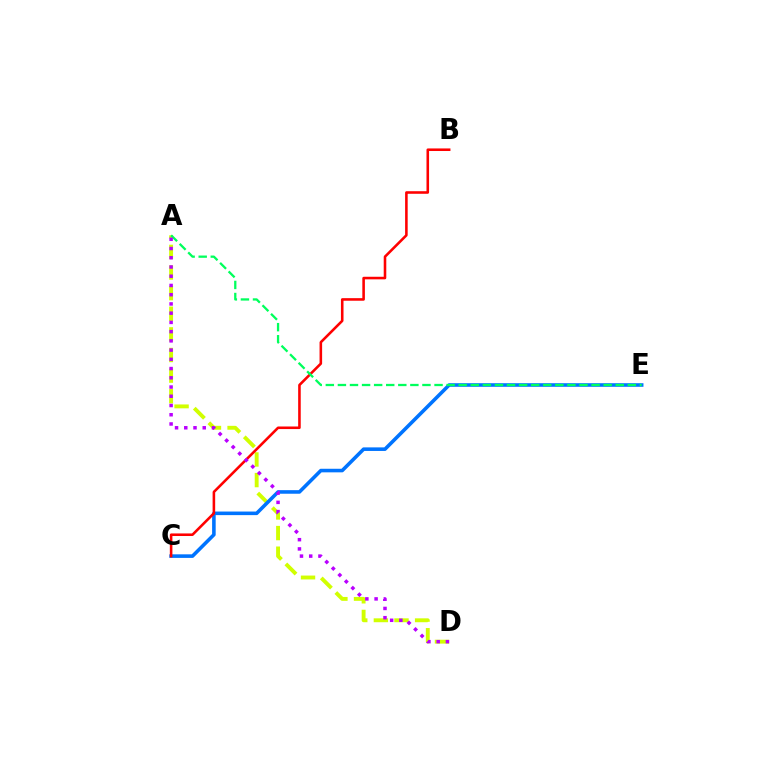{('A', 'D'): [{'color': '#d1ff00', 'line_style': 'dashed', 'thickness': 2.8}, {'color': '#b900ff', 'line_style': 'dotted', 'thickness': 2.51}], ('C', 'E'): [{'color': '#0074ff', 'line_style': 'solid', 'thickness': 2.58}], ('B', 'C'): [{'color': '#ff0000', 'line_style': 'solid', 'thickness': 1.86}], ('A', 'E'): [{'color': '#00ff5c', 'line_style': 'dashed', 'thickness': 1.64}]}